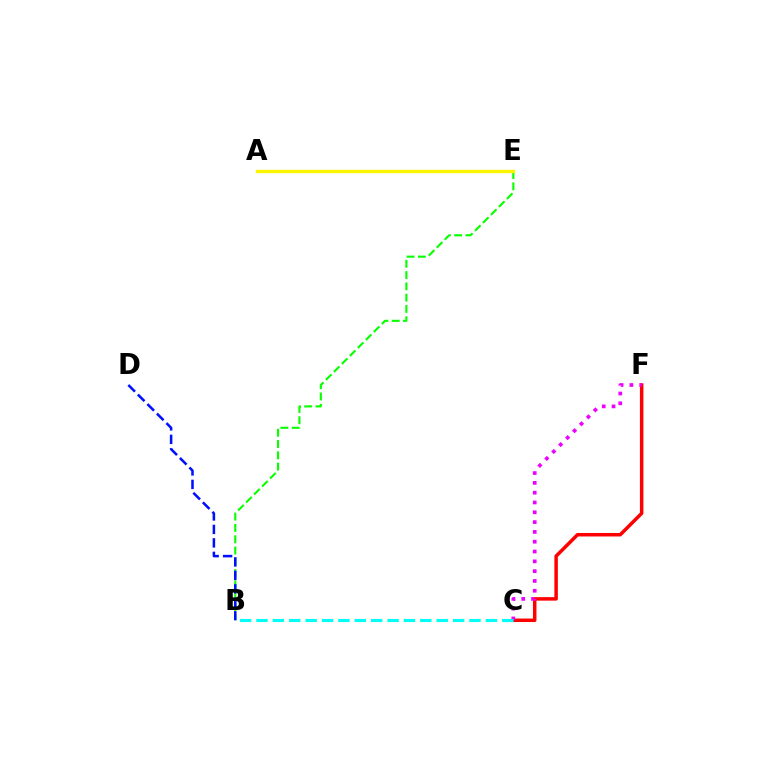{('B', 'E'): [{'color': '#08ff00', 'line_style': 'dashed', 'thickness': 1.53}], ('C', 'F'): [{'color': '#ff0000', 'line_style': 'solid', 'thickness': 2.51}, {'color': '#ee00ff', 'line_style': 'dotted', 'thickness': 2.67}], ('B', 'D'): [{'color': '#0010ff', 'line_style': 'dashed', 'thickness': 1.83}], ('B', 'C'): [{'color': '#00fff6', 'line_style': 'dashed', 'thickness': 2.23}], ('A', 'E'): [{'color': '#fcf500', 'line_style': 'solid', 'thickness': 2.41}]}